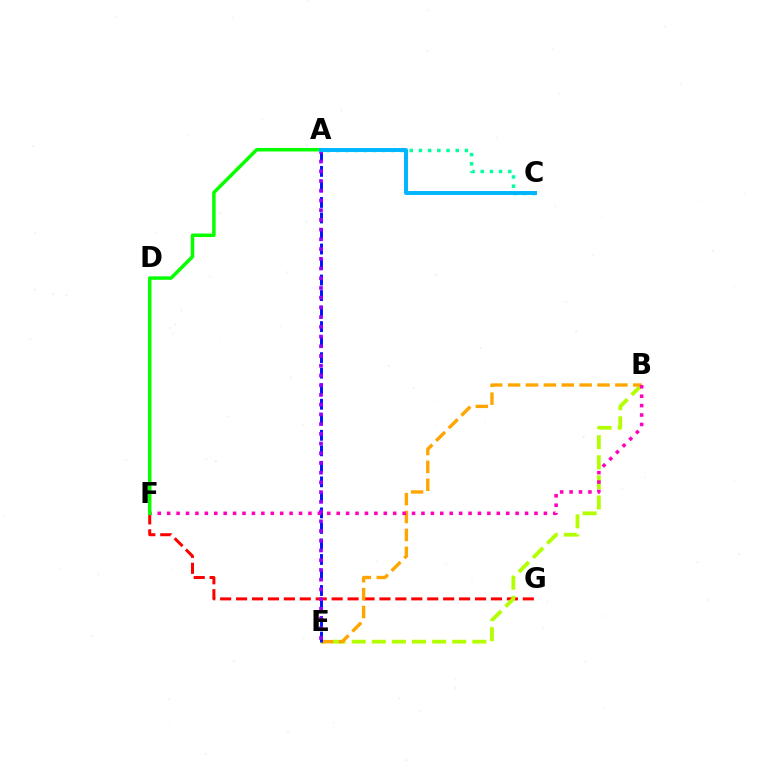{('F', 'G'): [{'color': '#ff0000', 'line_style': 'dashed', 'thickness': 2.16}], ('B', 'E'): [{'color': '#b3ff00', 'line_style': 'dashed', 'thickness': 2.73}, {'color': '#ffa500', 'line_style': 'dashed', 'thickness': 2.43}], ('A', 'C'): [{'color': '#00ff9d', 'line_style': 'dotted', 'thickness': 2.5}, {'color': '#00b5ff', 'line_style': 'solid', 'thickness': 2.83}], ('A', 'E'): [{'color': '#0010ff', 'line_style': 'dashed', 'thickness': 2.11}, {'color': '#9b00ff', 'line_style': 'dotted', 'thickness': 2.64}], ('B', 'F'): [{'color': '#ff00bd', 'line_style': 'dotted', 'thickness': 2.56}], ('A', 'F'): [{'color': '#08ff00', 'line_style': 'solid', 'thickness': 2.53}]}